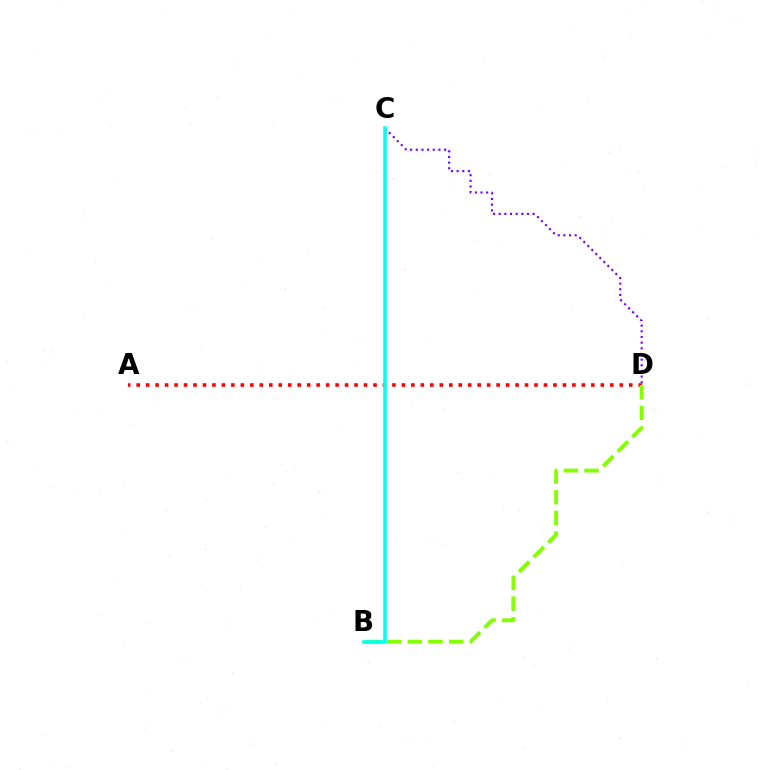{('A', 'D'): [{'color': '#ff0000', 'line_style': 'dotted', 'thickness': 2.57}], ('C', 'D'): [{'color': '#7200ff', 'line_style': 'dotted', 'thickness': 1.54}], ('B', 'D'): [{'color': '#84ff00', 'line_style': 'dashed', 'thickness': 2.81}], ('B', 'C'): [{'color': '#00fff6', 'line_style': 'solid', 'thickness': 2.57}]}